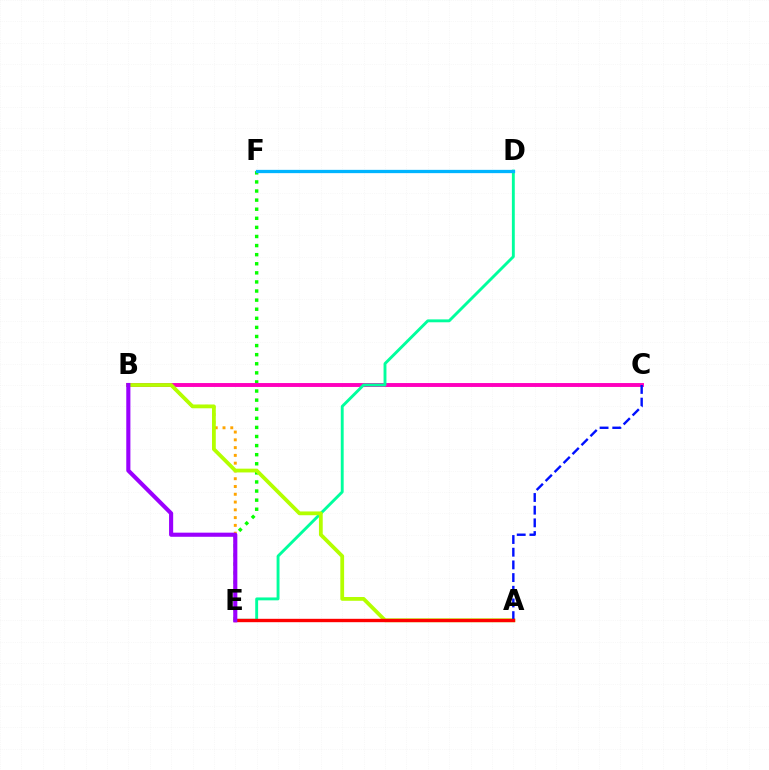{('E', 'F'): [{'color': '#08ff00', 'line_style': 'dotted', 'thickness': 2.47}], ('B', 'E'): [{'color': '#ffa500', 'line_style': 'dotted', 'thickness': 2.11}, {'color': '#9b00ff', 'line_style': 'solid', 'thickness': 2.96}], ('B', 'C'): [{'color': '#ff00bd', 'line_style': 'solid', 'thickness': 2.81}], ('D', 'E'): [{'color': '#00ff9d', 'line_style': 'solid', 'thickness': 2.08}], ('A', 'B'): [{'color': '#b3ff00', 'line_style': 'solid', 'thickness': 2.72}], ('A', 'C'): [{'color': '#0010ff', 'line_style': 'dashed', 'thickness': 1.72}], ('D', 'F'): [{'color': '#00b5ff', 'line_style': 'solid', 'thickness': 2.37}], ('A', 'E'): [{'color': '#ff0000', 'line_style': 'solid', 'thickness': 2.43}]}